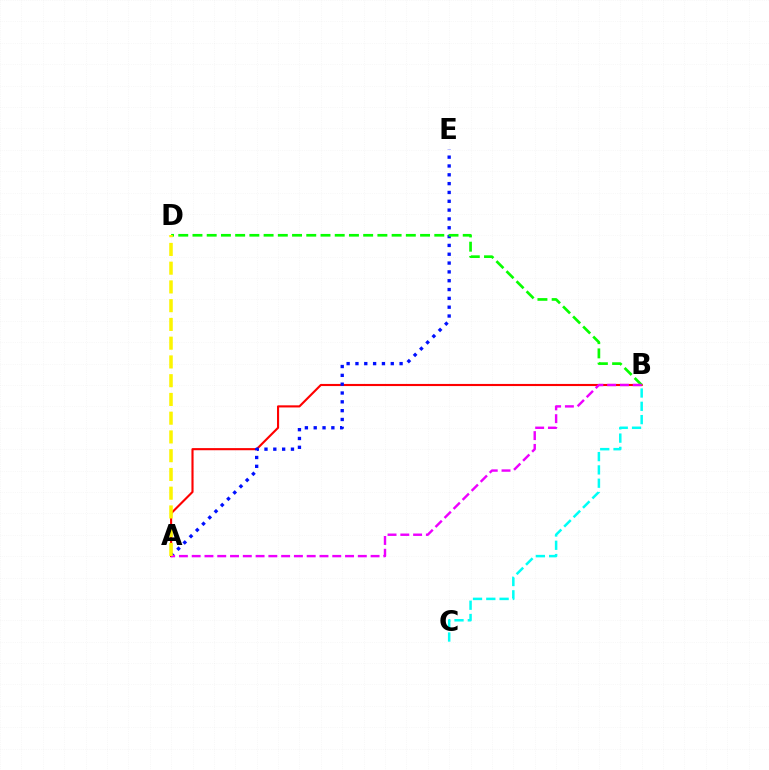{('A', 'B'): [{'color': '#ff0000', 'line_style': 'solid', 'thickness': 1.53}, {'color': '#ee00ff', 'line_style': 'dashed', 'thickness': 1.74}], ('A', 'E'): [{'color': '#0010ff', 'line_style': 'dotted', 'thickness': 2.4}], ('B', 'D'): [{'color': '#08ff00', 'line_style': 'dashed', 'thickness': 1.93}], ('B', 'C'): [{'color': '#00fff6', 'line_style': 'dashed', 'thickness': 1.81}], ('A', 'D'): [{'color': '#fcf500', 'line_style': 'dashed', 'thickness': 2.55}]}